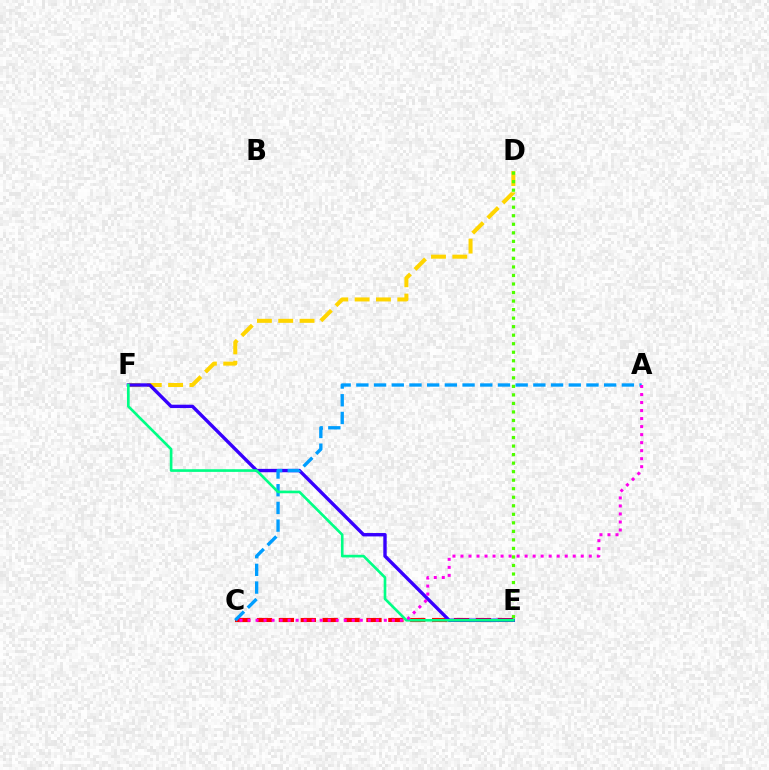{('C', 'E'): [{'color': '#ff0000', 'line_style': 'dashed', 'thickness': 2.97}], ('D', 'F'): [{'color': '#ffd500', 'line_style': 'dashed', 'thickness': 2.9}], ('E', 'F'): [{'color': '#3700ff', 'line_style': 'solid', 'thickness': 2.43}, {'color': '#00ff86', 'line_style': 'solid', 'thickness': 1.91}], ('A', 'C'): [{'color': '#009eff', 'line_style': 'dashed', 'thickness': 2.4}, {'color': '#ff00ed', 'line_style': 'dotted', 'thickness': 2.18}], ('D', 'E'): [{'color': '#4fff00', 'line_style': 'dotted', 'thickness': 2.32}]}